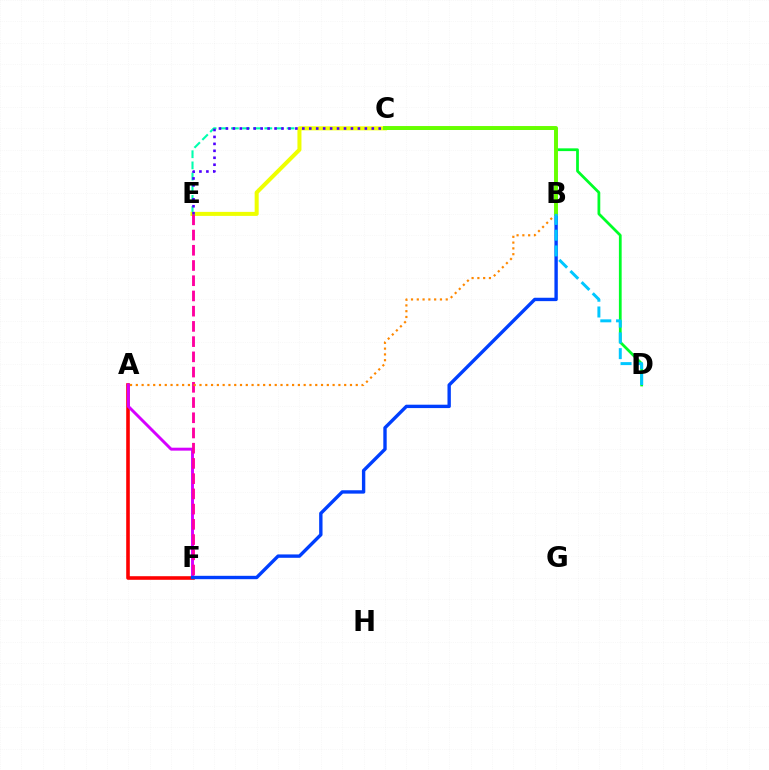{('A', 'F'): [{'color': '#ff0000', 'line_style': 'solid', 'thickness': 2.59}, {'color': '#d600ff', 'line_style': 'solid', 'thickness': 2.11}], ('C', 'E'): [{'color': '#00ffaf', 'line_style': 'dashed', 'thickness': 1.51}, {'color': '#eeff00', 'line_style': 'solid', 'thickness': 2.9}, {'color': '#4f00ff', 'line_style': 'dotted', 'thickness': 1.89}], ('E', 'F'): [{'color': '#ff00a0', 'line_style': 'dashed', 'thickness': 2.07}], ('C', 'D'): [{'color': '#00ff27', 'line_style': 'solid', 'thickness': 1.99}], ('B', 'F'): [{'color': '#003fff', 'line_style': 'solid', 'thickness': 2.43}], ('A', 'B'): [{'color': '#ff8800', 'line_style': 'dotted', 'thickness': 1.57}], ('B', 'C'): [{'color': '#66ff00', 'line_style': 'solid', 'thickness': 2.82}], ('B', 'D'): [{'color': '#00c7ff', 'line_style': 'dashed', 'thickness': 2.14}]}